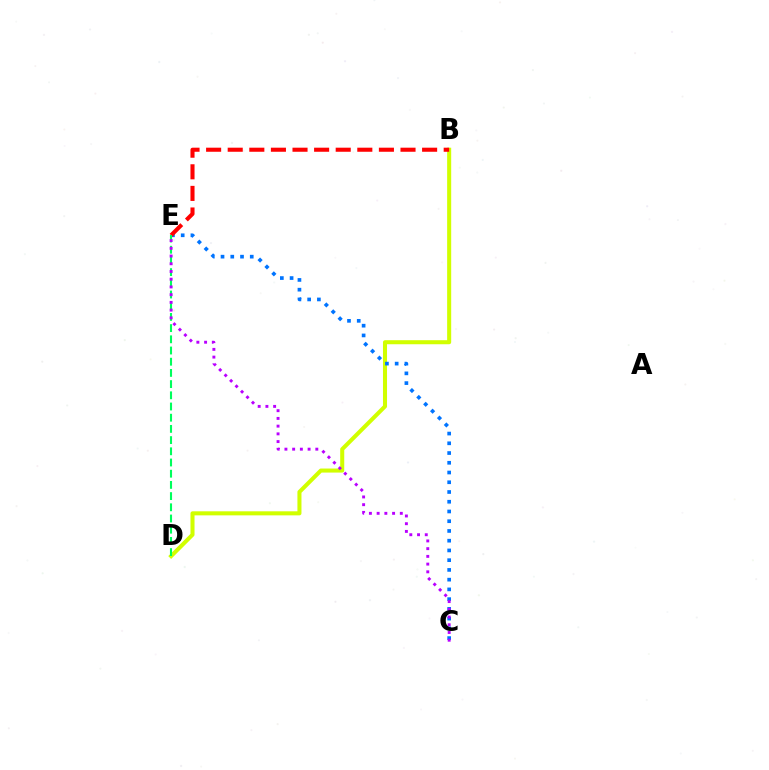{('B', 'D'): [{'color': '#d1ff00', 'line_style': 'solid', 'thickness': 2.91}], ('C', 'E'): [{'color': '#0074ff', 'line_style': 'dotted', 'thickness': 2.65}, {'color': '#b900ff', 'line_style': 'dotted', 'thickness': 2.1}], ('B', 'E'): [{'color': '#ff0000', 'line_style': 'dashed', 'thickness': 2.93}], ('D', 'E'): [{'color': '#00ff5c', 'line_style': 'dashed', 'thickness': 1.52}]}